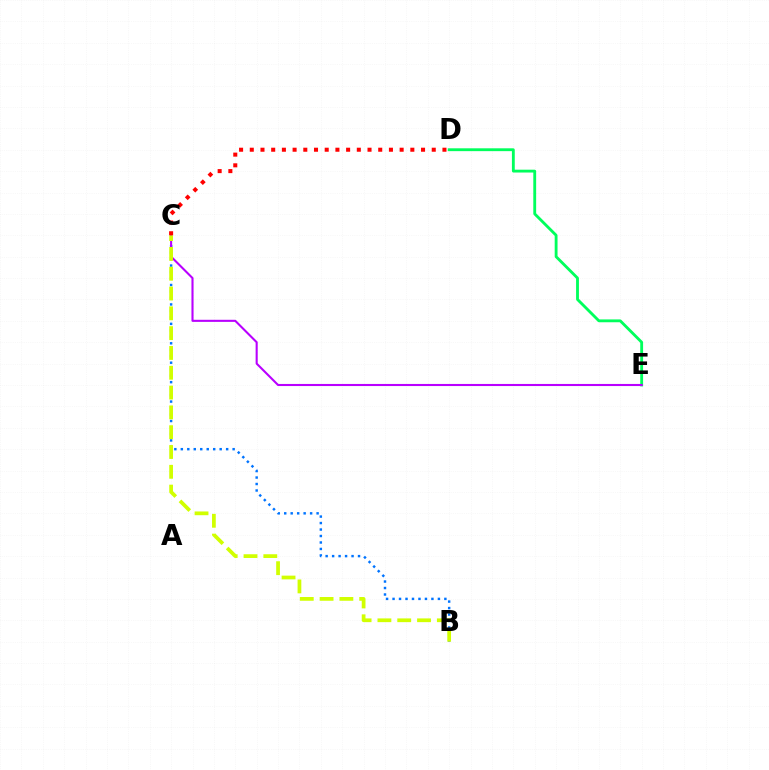{('D', 'E'): [{'color': '#00ff5c', 'line_style': 'solid', 'thickness': 2.05}], ('B', 'C'): [{'color': '#0074ff', 'line_style': 'dotted', 'thickness': 1.76}, {'color': '#d1ff00', 'line_style': 'dashed', 'thickness': 2.69}], ('C', 'E'): [{'color': '#b900ff', 'line_style': 'solid', 'thickness': 1.51}], ('C', 'D'): [{'color': '#ff0000', 'line_style': 'dotted', 'thickness': 2.91}]}